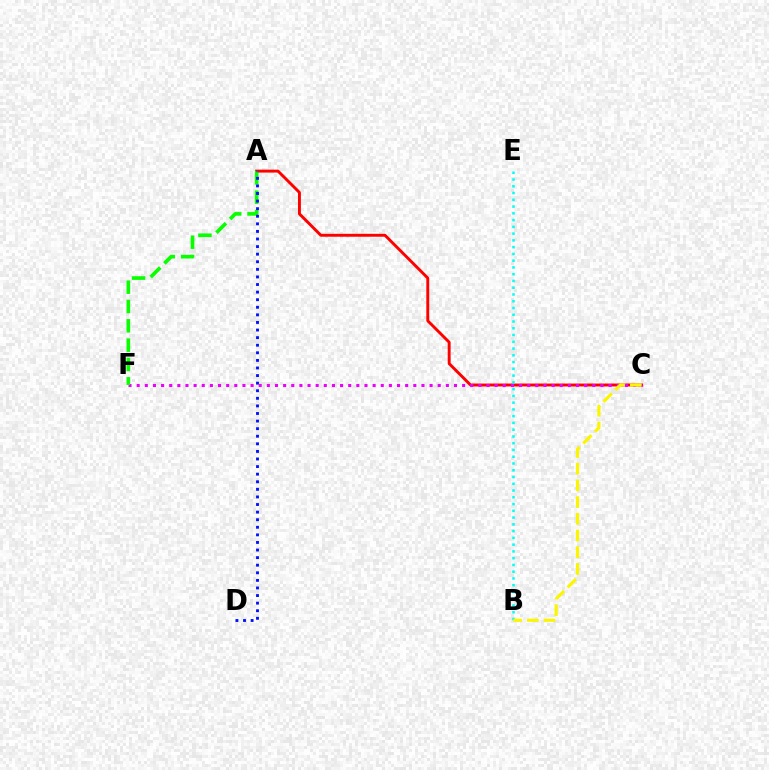{('A', 'C'): [{'color': '#ff0000', 'line_style': 'solid', 'thickness': 2.1}], ('C', 'F'): [{'color': '#ee00ff', 'line_style': 'dotted', 'thickness': 2.21}], ('A', 'F'): [{'color': '#08ff00', 'line_style': 'dashed', 'thickness': 2.63}], ('B', 'E'): [{'color': '#00fff6', 'line_style': 'dotted', 'thickness': 1.84}], ('A', 'D'): [{'color': '#0010ff', 'line_style': 'dotted', 'thickness': 2.06}], ('B', 'C'): [{'color': '#fcf500', 'line_style': 'dashed', 'thickness': 2.27}]}